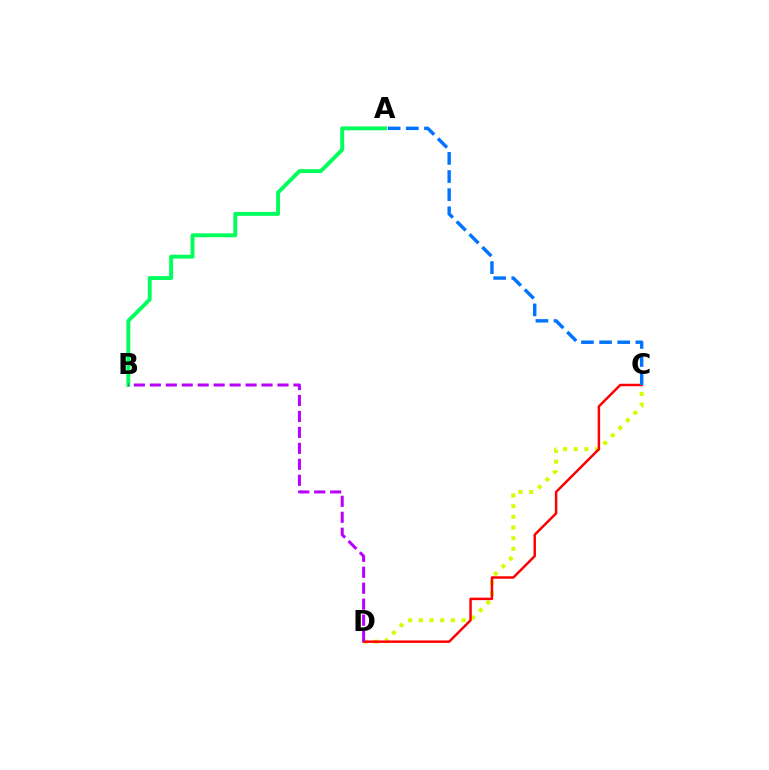{('C', 'D'): [{'color': '#d1ff00', 'line_style': 'dotted', 'thickness': 2.9}, {'color': '#ff0000', 'line_style': 'solid', 'thickness': 1.78}], ('A', 'B'): [{'color': '#00ff5c', 'line_style': 'solid', 'thickness': 2.81}], ('A', 'C'): [{'color': '#0074ff', 'line_style': 'dashed', 'thickness': 2.46}], ('B', 'D'): [{'color': '#b900ff', 'line_style': 'dashed', 'thickness': 2.17}]}